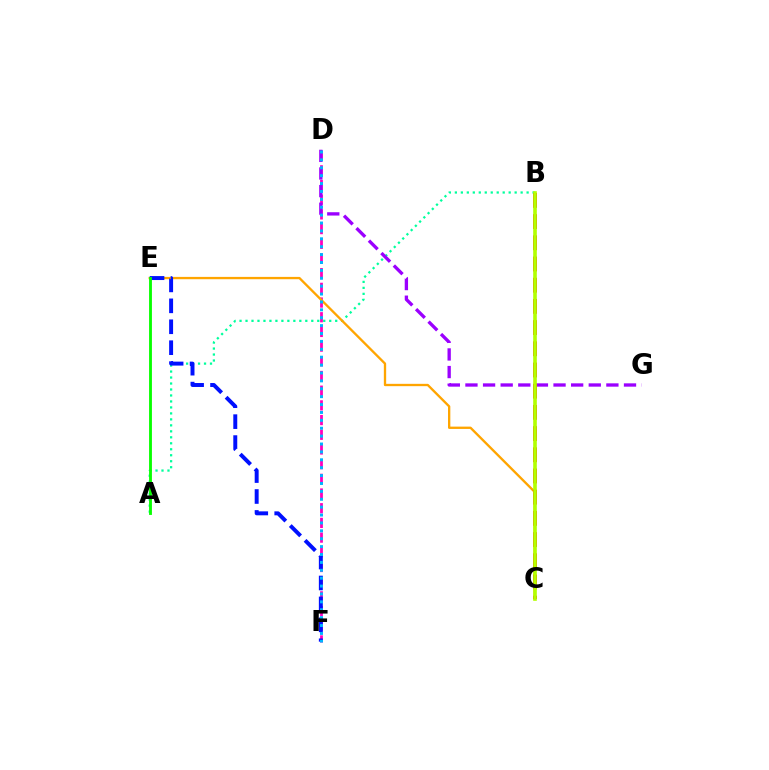{('D', 'F'): [{'color': '#ff00bd', 'line_style': 'dashed', 'thickness': 2.0}, {'color': '#00b5ff', 'line_style': 'dotted', 'thickness': 2.14}], ('A', 'B'): [{'color': '#00ff9d', 'line_style': 'dotted', 'thickness': 1.62}], ('C', 'E'): [{'color': '#ffa500', 'line_style': 'solid', 'thickness': 1.67}], ('E', 'F'): [{'color': '#0010ff', 'line_style': 'dashed', 'thickness': 2.84}], ('D', 'G'): [{'color': '#9b00ff', 'line_style': 'dashed', 'thickness': 2.39}], ('A', 'E'): [{'color': '#08ff00', 'line_style': 'solid', 'thickness': 2.05}], ('B', 'C'): [{'color': '#ff0000', 'line_style': 'dashed', 'thickness': 2.88}, {'color': '#b3ff00', 'line_style': 'solid', 'thickness': 2.61}]}